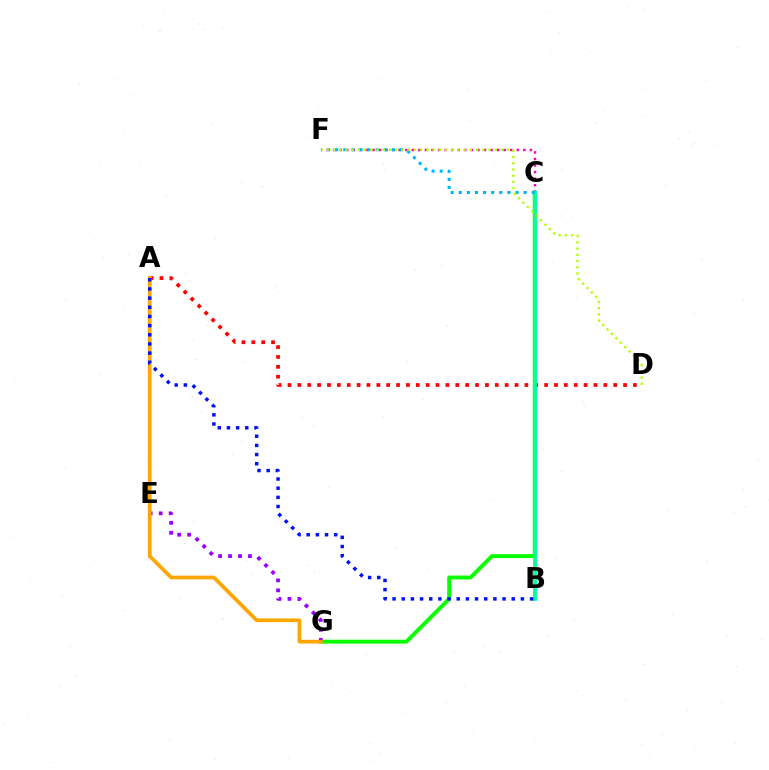{('C', 'G'): [{'color': '#08ff00', 'line_style': 'solid', 'thickness': 2.82}], ('E', 'G'): [{'color': '#9b00ff', 'line_style': 'dotted', 'thickness': 2.71}], ('A', 'D'): [{'color': '#ff0000', 'line_style': 'dotted', 'thickness': 2.68}], ('A', 'G'): [{'color': '#ffa500', 'line_style': 'solid', 'thickness': 2.67}], ('C', 'F'): [{'color': '#ff00bd', 'line_style': 'dotted', 'thickness': 1.78}, {'color': '#00b5ff', 'line_style': 'dotted', 'thickness': 2.2}], ('B', 'C'): [{'color': '#00ff9d', 'line_style': 'solid', 'thickness': 2.75}], ('A', 'B'): [{'color': '#0010ff', 'line_style': 'dotted', 'thickness': 2.49}], ('D', 'F'): [{'color': '#b3ff00', 'line_style': 'dotted', 'thickness': 1.69}]}